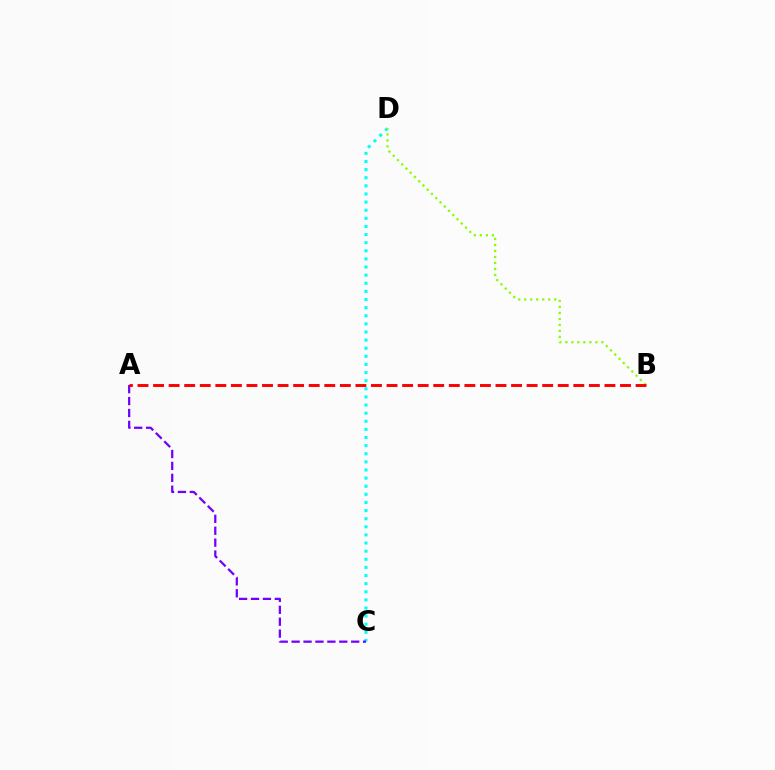{('C', 'D'): [{'color': '#00fff6', 'line_style': 'dotted', 'thickness': 2.21}], ('B', 'D'): [{'color': '#84ff00', 'line_style': 'dotted', 'thickness': 1.63}], ('A', 'C'): [{'color': '#7200ff', 'line_style': 'dashed', 'thickness': 1.62}], ('A', 'B'): [{'color': '#ff0000', 'line_style': 'dashed', 'thickness': 2.11}]}